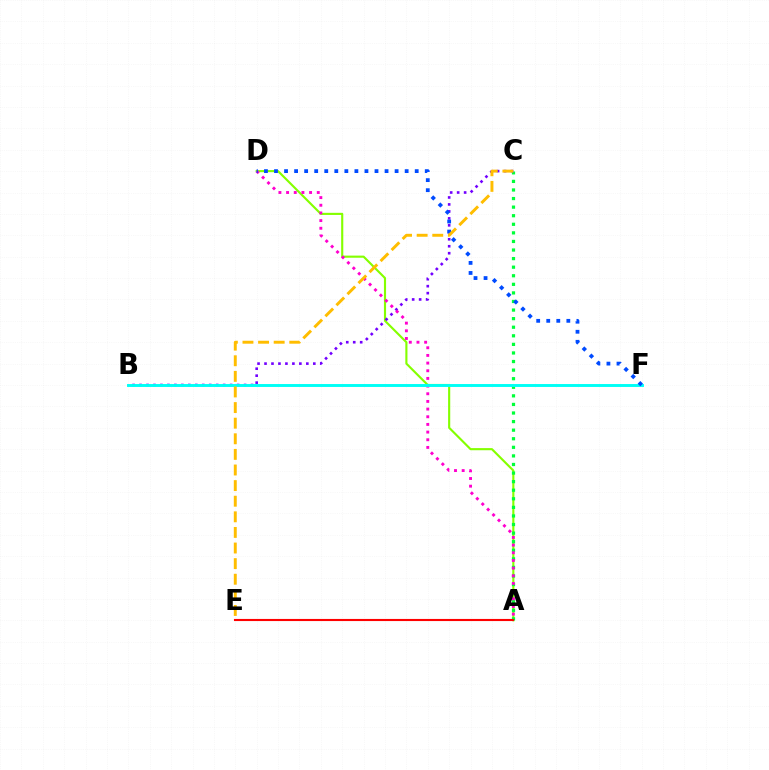{('A', 'D'): [{'color': '#84ff00', 'line_style': 'solid', 'thickness': 1.53}, {'color': '#ff00cf', 'line_style': 'dotted', 'thickness': 2.08}], ('A', 'C'): [{'color': '#00ff39', 'line_style': 'dotted', 'thickness': 2.33}], ('B', 'C'): [{'color': '#7200ff', 'line_style': 'dotted', 'thickness': 1.89}], ('B', 'F'): [{'color': '#00fff6', 'line_style': 'solid', 'thickness': 2.1}], ('D', 'F'): [{'color': '#004bff', 'line_style': 'dotted', 'thickness': 2.73}], ('C', 'E'): [{'color': '#ffbd00', 'line_style': 'dashed', 'thickness': 2.12}], ('A', 'E'): [{'color': '#ff0000', 'line_style': 'solid', 'thickness': 1.53}]}